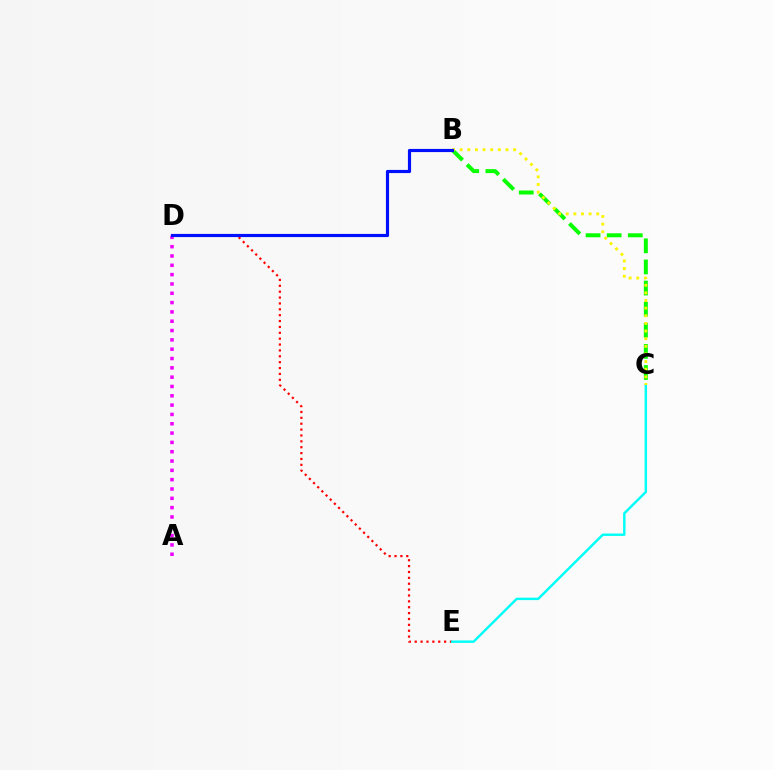{('A', 'D'): [{'color': '#ee00ff', 'line_style': 'dotted', 'thickness': 2.53}], ('B', 'C'): [{'color': '#08ff00', 'line_style': 'dashed', 'thickness': 2.87}, {'color': '#fcf500', 'line_style': 'dotted', 'thickness': 2.07}], ('D', 'E'): [{'color': '#ff0000', 'line_style': 'dotted', 'thickness': 1.6}], ('C', 'E'): [{'color': '#00fff6', 'line_style': 'solid', 'thickness': 1.75}], ('B', 'D'): [{'color': '#0010ff', 'line_style': 'solid', 'thickness': 2.28}]}